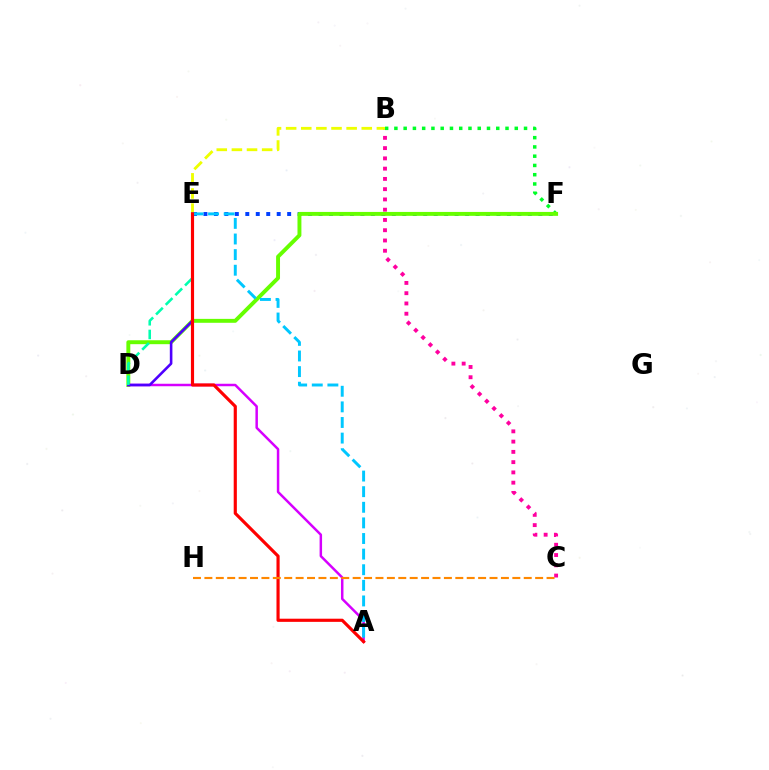{('E', 'F'): [{'color': '#003fff', 'line_style': 'dotted', 'thickness': 2.84}], ('B', 'C'): [{'color': '#ff00a0', 'line_style': 'dotted', 'thickness': 2.79}], ('B', 'F'): [{'color': '#00ff27', 'line_style': 'dotted', 'thickness': 2.52}], ('B', 'E'): [{'color': '#eeff00', 'line_style': 'dashed', 'thickness': 2.05}], ('D', 'F'): [{'color': '#66ff00', 'line_style': 'solid', 'thickness': 2.82}], ('A', 'D'): [{'color': '#d600ff', 'line_style': 'solid', 'thickness': 1.79}], ('D', 'E'): [{'color': '#4f00ff', 'line_style': 'solid', 'thickness': 1.87}, {'color': '#00ffaf', 'line_style': 'dashed', 'thickness': 1.86}], ('A', 'E'): [{'color': '#00c7ff', 'line_style': 'dashed', 'thickness': 2.12}, {'color': '#ff0000', 'line_style': 'solid', 'thickness': 2.27}], ('C', 'H'): [{'color': '#ff8800', 'line_style': 'dashed', 'thickness': 1.55}]}